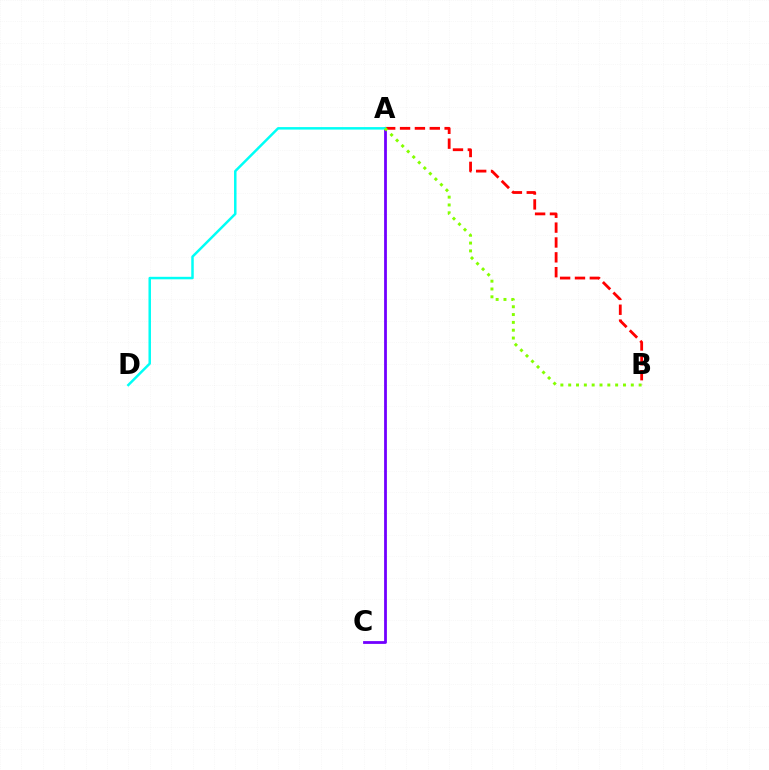{('A', 'C'): [{'color': '#7200ff', 'line_style': 'solid', 'thickness': 2.01}], ('A', 'B'): [{'color': '#ff0000', 'line_style': 'dashed', 'thickness': 2.02}, {'color': '#84ff00', 'line_style': 'dotted', 'thickness': 2.13}], ('A', 'D'): [{'color': '#00fff6', 'line_style': 'solid', 'thickness': 1.79}]}